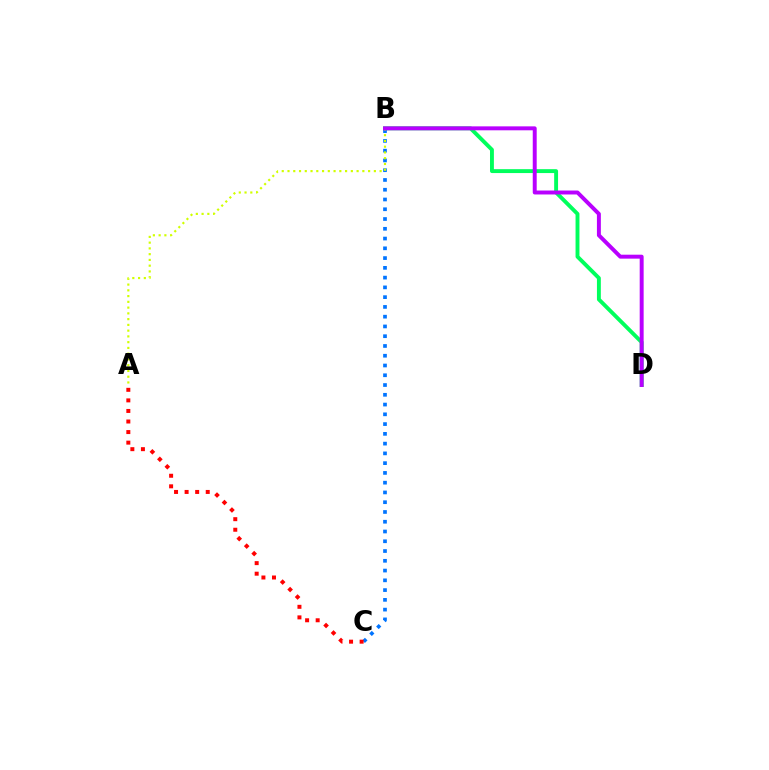{('B', 'D'): [{'color': '#00ff5c', 'line_style': 'solid', 'thickness': 2.8}, {'color': '#b900ff', 'line_style': 'solid', 'thickness': 2.84}], ('B', 'C'): [{'color': '#0074ff', 'line_style': 'dotted', 'thickness': 2.65}], ('A', 'B'): [{'color': '#d1ff00', 'line_style': 'dotted', 'thickness': 1.56}], ('A', 'C'): [{'color': '#ff0000', 'line_style': 'dotted', 'thickness': 2.87}]}